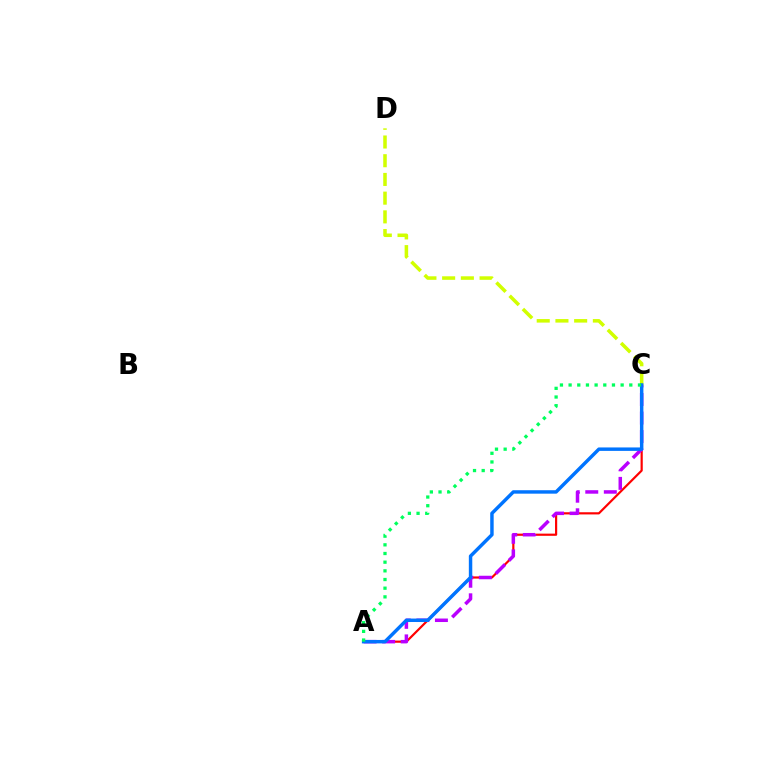{('C', 'D'): [{'color': '#d1ff00', 'line_style': 'dashed', 'thickness': 2.54}], ('A', 'C'): [{'color': '#ff0000', 'line_style': 'solid', 'thickness': 1.57}, {'color': '#b900ff', 'line_style': 'dashed', 'thickness': 2.52}, {'color': '#0074ff', 'line_style': 'solid', 'thickness': 2.48}, {'color': '#00ff5c', 'line_style': 'dotted', 'thickness': 2.36}]}